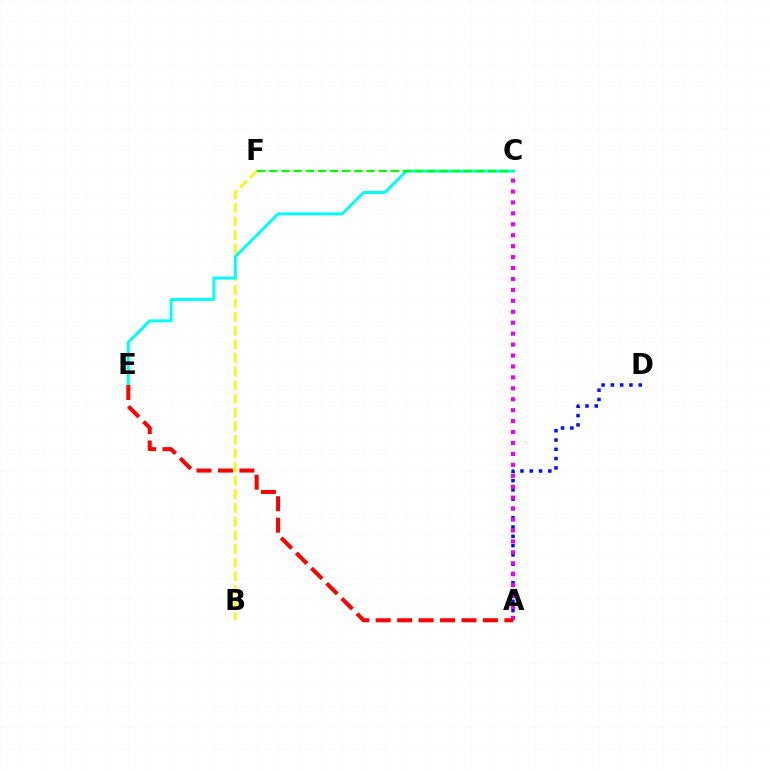{('A', 'D'): [{'color': '#0010ff', 'line_style': 'dotted', 'thickness': 2.52}], ('B', 'F'): [{'color': '#fcf500', 'line_style': 'dashed', 'thickness': 1.85}], ('A', 'C'): [{'color': '#ee00ff', 'line_style': 'dotted', 'thickness': 2.97}], ('C', 'E'): [{'color': '#00fff6', 'line_style': 'solid', 'thickness': 2.16}], ('A', 'E'): [{'color': '#ff0000', 'line_style': 'dashed', 'thickness': 2.91}], ('C', 'F'): [{'color': '#08ff00', 'line_style': 'dashed', 'thickness': 1.65}]}